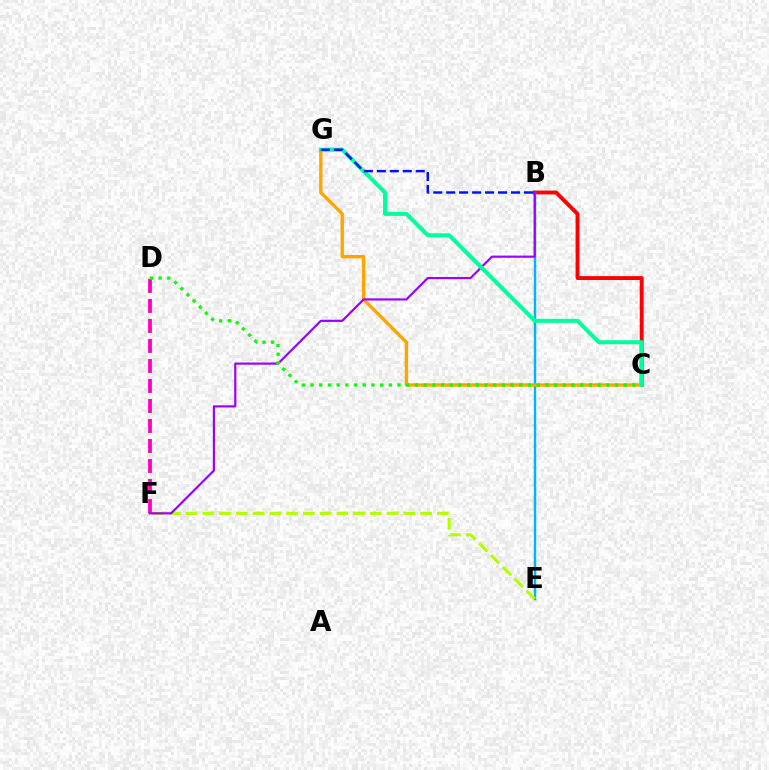{('B', 'C'): [{'color': '#ff0000', 'line_style': 'solid', 'thickness': 2.79}], ('B', 'E'): [{'color': '#00b5ff', 'line_style': 'solid', 'thickness': 1.75}], ('C', 'G'): [{'color': '#ffa500', 'line_style': 'solid', 'thickness': 2.42}, {'color': '#00ff9d', 'line_style': 'solid', 'thickness': 2.89}], ('E', 'F'): [{'color': '#b3ff00', 'line_style': 'dashed', 'thickness': 2.28}], ('D', 'F'): [{'color': '#ff00bd', 'line_style': 'dashed', 'thickness': 2.72}], ('B', 'F'): [{'color': '#9b00ff', 'line_style': 'solid', 'thickness': 1.56}], ('C', 'D'): [{'color': '#08ff00', 'line_style': 'dotted', 'thickness': 2.36}], ('B', 'G'): [{'color': '#0010ff', 'line_style': 'dashed', 'thickness': 1.76}]}